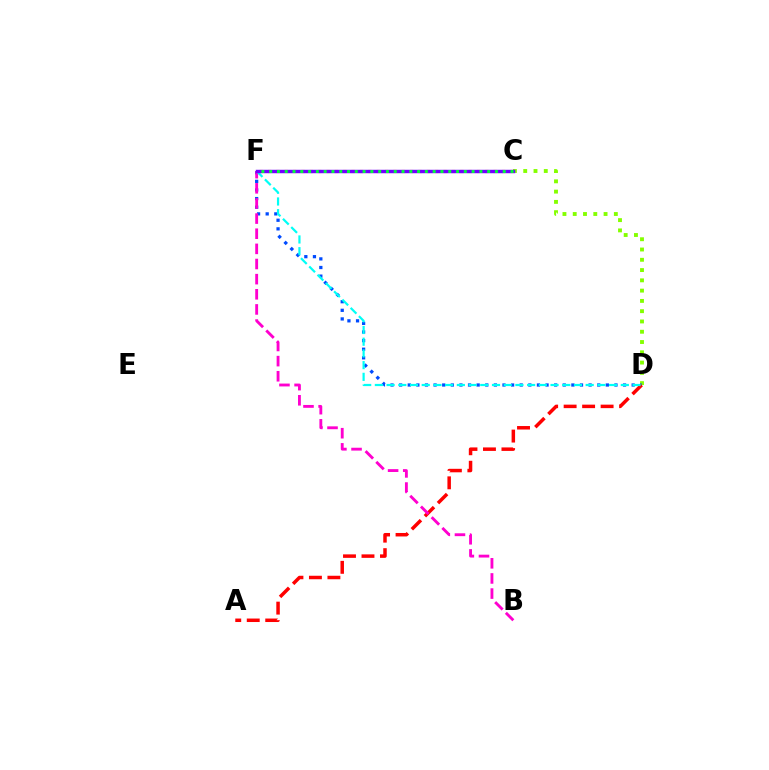{('C', 'D'): [{'color': '#84ff00', 'line_style': 'dotted', 'thickness': 2.79}], ('C', 'F'): [{'color': '#ffbd00', 'line_style': 'dotted', 'thickness': 2.27}, {'color': '#7200ff', 'line_style': 'solid', 'thickness': 2.48}, {'color': '#00ff39', 'line_style': 'dotted', 'thickness': 2.12}], ('D', 'F'): [{'color': '#004bff', 'line_style': 'dotted', 'thickness': 2.34}, {'color': '#00fff6', 'line_style': 'dashed', 'thickness': 1.59}], ('A', 'D'): [{'color': '#ff0000', 'line_style': 'dashed', 'thickness': 2.51}], ('B', 'F'): [{'color': '#ff00cf', 'line_style': 'dashed', 'thickness': 2.06}]}